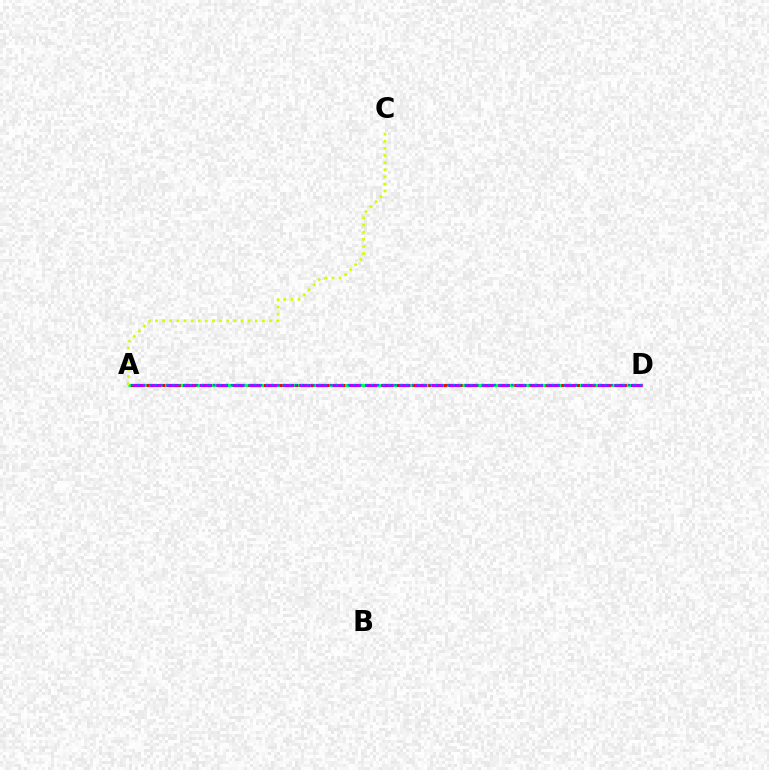{('A', 'D'): [{'color': '#00ff5c', 'line_style': 'dashed', 'thickness': 2.24}, {'color': '#ff0000', 'line_style': 'dotted', 'thickness': 2.13}, {'color': '#b900ff', 'line_style': 'dashed', 'thickness': 2.25}, {'color': '#0074ff', 'line_style': 'dotted', 'thickness': 1.59}], ('A', 'C'): [{'color': '#d1ff00', 'line_style': 'dotted', 'thickness': 1.94}]}